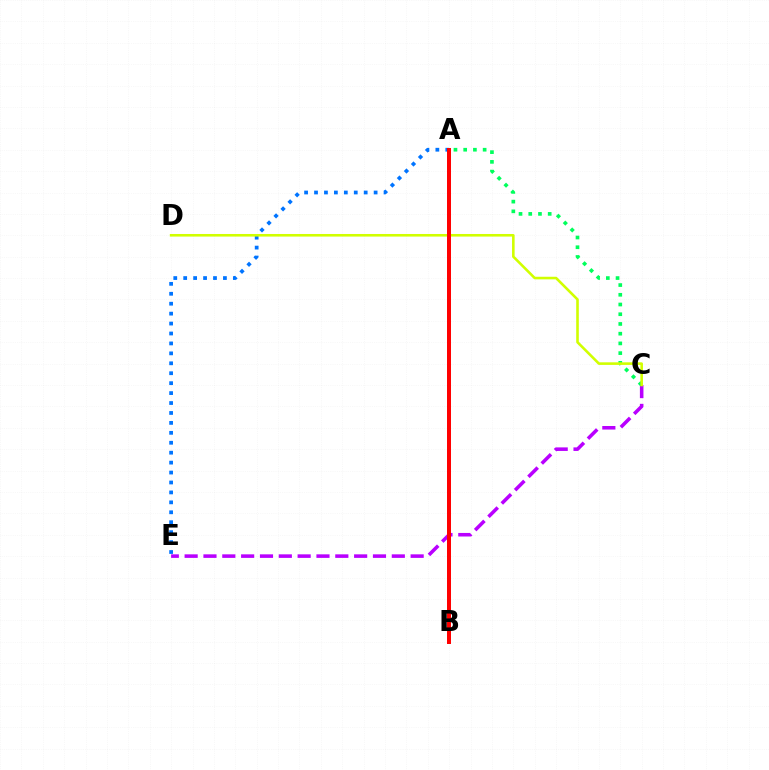{('A', 'E'): [{'color': '#0074ff', 'line_style': 'dotted', 'thickness': 2.7}], ('C', 'E'): [{'color': '#b900ff', 'line_style': 'dashed', 'thickness': 2.56}], ('A', 'C'): [{'color': '#00ff5c', 'line_style': 'dotted', 'thickness': 2.64}], ('C', 'D'): [{'color': '#d1ff00', 'line_style': 'solid', 'thickness': 1.87}], ('A', 'B'): [{'color': '#ff0000', 'line_style': 'solid', 'thickness': 2.87}]}